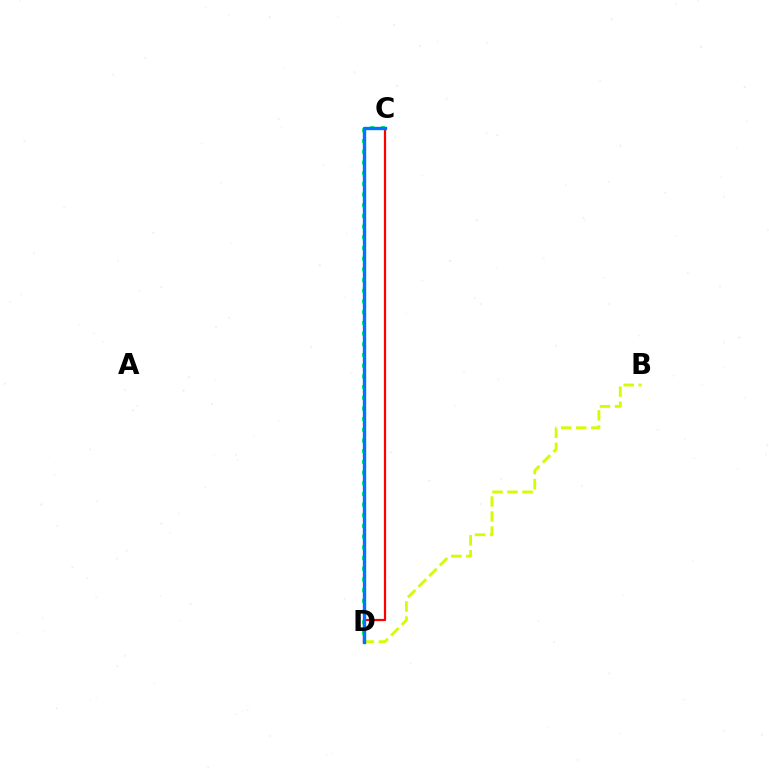{('C', 'D'): [{'color': '#ff0000', 'line_style': 'solid', 'thickness': 1.6}, {'color': '#b900ff', 'line_style': 'dashed', 'thickness': 2.11}, {'color': '#00ff5c', 'line_style': 'dotted', 'thickness': 2.91}, {'color': '#0074ff', 'line_style': 'solid', 'thickness': 2.43}], ('B', 'D'): [{'color': '#d1ff00', 'line_style': 'dashed', 'thickness': 2.04}]}